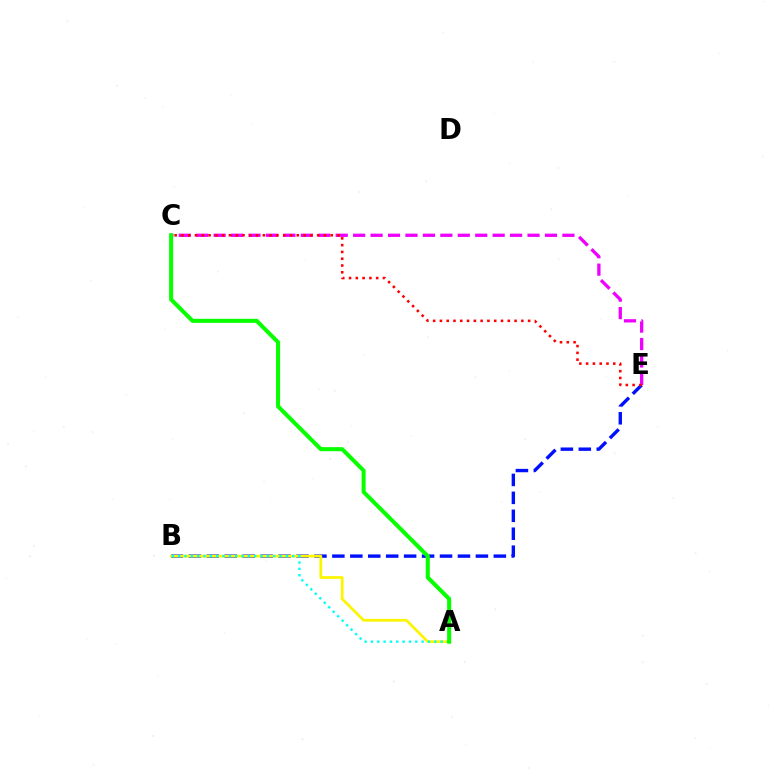{('C', 'E'): [{'color': '#ee00ff', 'line_style': 'dashed', 'thickness': 2.37}, {'color': '#ff0000', 'line_style': 'dotted', 'thickness': 1.84}], ('B', 'E'): [{'color': '#0010ff', 'line_style': 'dashed', 'thickness': 2.44}], ('A', 'B'): [{'color': '#fcf500', 'line_style': 'solid', 'thickness': 1.97}, {'color': '#00fff6', 'line_style': 'dotted', 'thickness': 1.72}], ('A', 'C'): [{'color': '#08ff00', 'line_style': 'solid', 'thickness': 2.9}]}